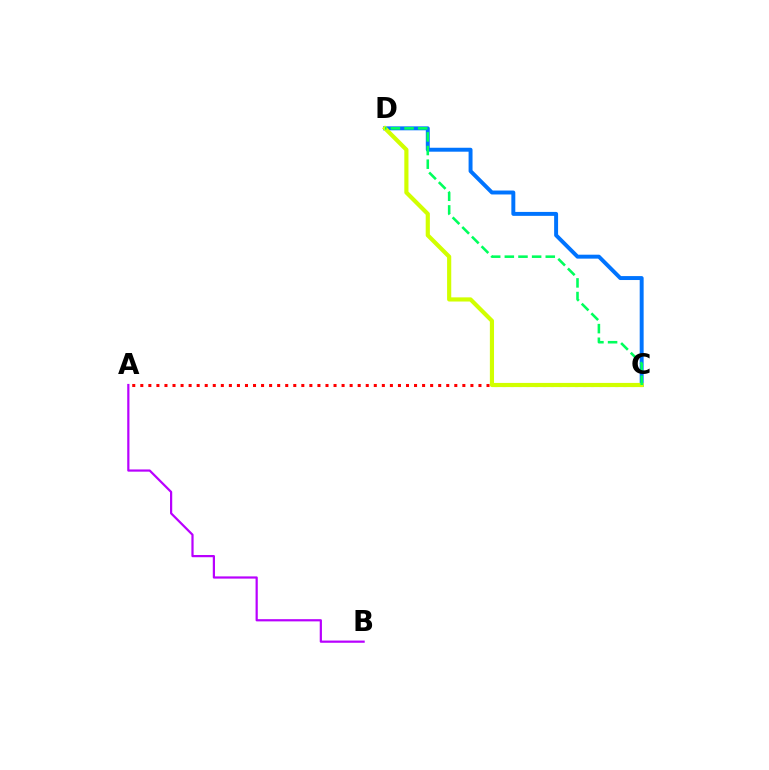{('A', 'B'): [{'color': '#b900ff', 'line_style': 'solid', 'thickness': 1.59}], ('A', 'C'): [{'color': '#ff0000', 'line_style': 'dotted', 'thickness': 2.19}], ('C', 'D'): [{'color': '#0074ff', 'line_style': 'solid', 'thickness': 2.84}, {'color': '#d1ff00', 'line_style': 'solid', 'thickness': 2.99}, {'color': '#00ff5c', 'line_style': 'dashed', 'thickness': 1.85}]}